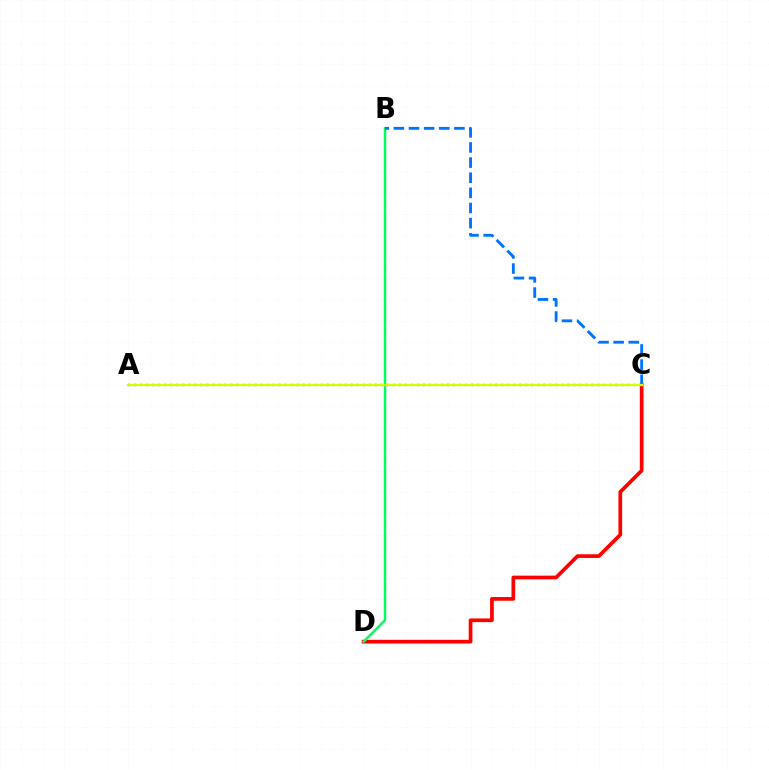{('C', 'D'): [{'color': '#ff0000', 'line_style': 'solid', 'thickness': 2.67}], ('B', 'D'): [{'color': '#00ff5c', 'line_style': 'solid', 'thickness': 1.78}], ('A', 'C'): [{'color': '#b900ff', 'line_style': 'dotted', 'thickness': 1.63}, {'color': '#d1ff00', 'line_style': 'solid', 'thickness': 1.64}], ('B', 'C'): [{'color': '#0074ff', 'line_style': 'dashed', 'thickness': 2.06}]}